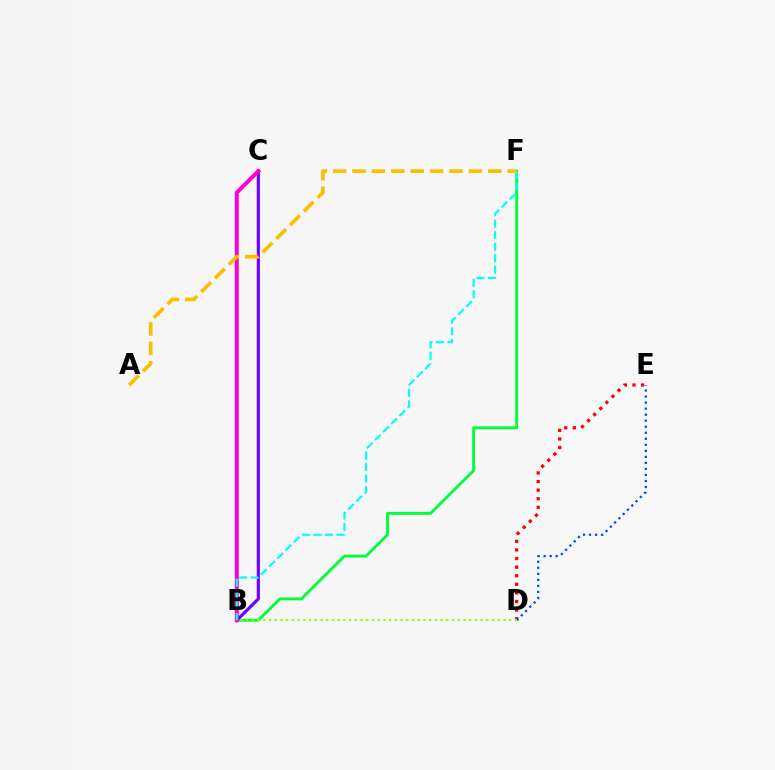{('B', 'F'): [{'color': '#00ff39', 'line_style': 'solid', 'thickness': 2.07}, {'color': '#00fff6', 'line_style': 'dashed', 'thickness': 1.56}], ('B', 'C'): [{'color': '#7200ff', 'line_style': 'solid', 'thickness': 2.26}, {'color': '#ff00cf', 'line_style': 'solid', 'thickness': 2.85}], ('D', 'E'): [{'color': '#ff0000', 'line_style': 'dotted', 'thickness': 2.33}, {'color': '#004bff', 'line_style': 'dotted', 'thickness': 1.64}], ('A', 'F'): [{'color': '#ffbd00', 'line_style': 'dashed', 'thickness': 2.63}], ('B', 'D'): [{'color': '#84ff00', 'line_style': 'dotted', 'thickness': 1.55}]}